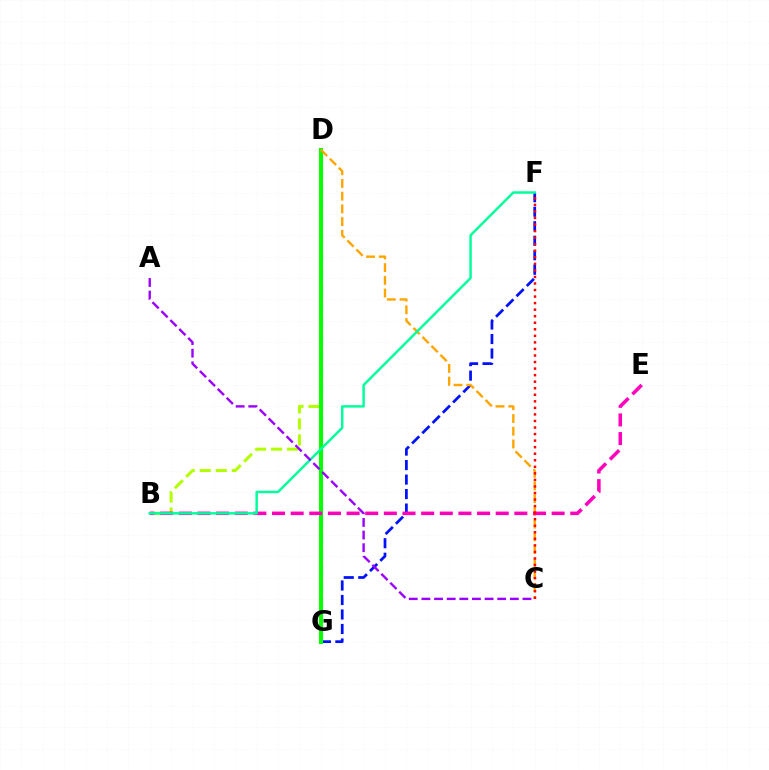{('D', 'G'): [{'color': '#00b5ff', 'line_style': 'dashed', 'thickness': 2.25}, {'color': '#08ff00', 'line_style': 'solid', 'thickness': 2.92}], ('F', 'G'): [{'color': '#0010ff', 'line_style': 'dashed', 'thickness': 1.97}], ('B', 'D'): [{'color': '#b3ff00', 'line_style': 'dashed', 'thickness': 2.18}], ('C', 'D'): [{'color': '#ffa500', 'line_style': 'dashed', 'thickness': 1.73}], ('B', 'E'): [{'color': '#ff00bd', 'line_style': 'dashed', 'thickness': 2.53}], ('C', 'F'): [{'color': '#ff0000', 'line_style': 'dotted', 'thickness': 1.78}], ('B', 'F'): [{'color': '#00ff9d', 'line_style': 'solid', 'thickness': 1.77}], ('A', 'C'): [{'color': '#9b00ff', 'line_style': 'dashed', 'thickness': 1.72}]}